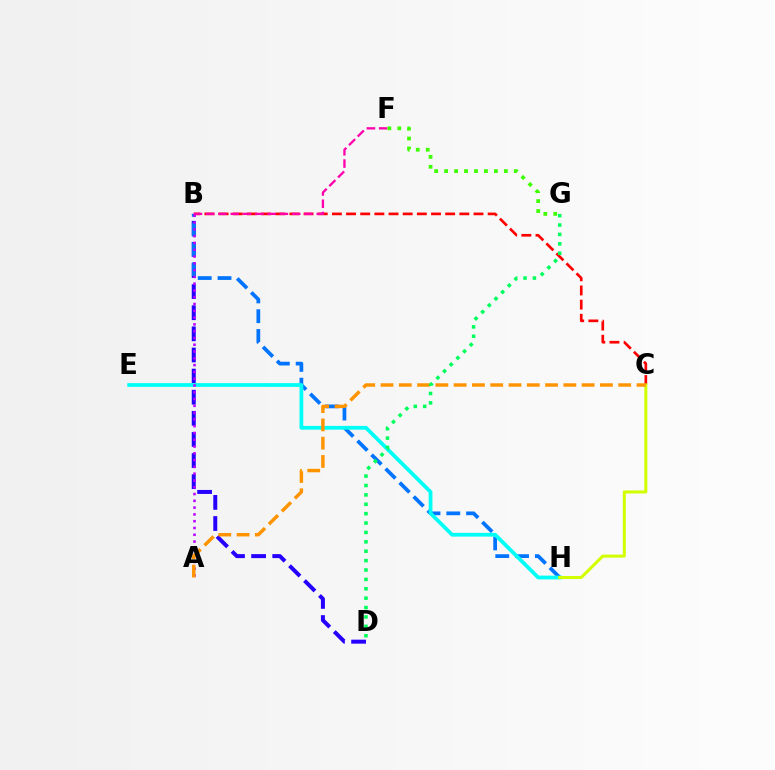{('B', 'D'): [{'color': '#2500ff', 'line_style': 'dashed', 'thickness': 2.87}], ('B', 'C'): [{'color': '#ff0000', 'line_style': 'dashed', 'thickness': 1.92}], ('B', 'H'): [{'color': '#0074ff', 'line_style': 'dashed', 'thickness': 2.69}], ('E', 'H'): [{'color': '#00fff6', 'line_style': 'solid', 'thickness': 2.71}], ('C', 'H'): [{'color': '#d1ff00', 'line_style': 'solid', 'thickness': 2.18}], ('A', 'B'): [{'color': '#b900ff', 'line_style': 'dotted', 'thickness': 1.84}], ('B', 'F'): [{'color': '#ff00ac', 'line_style': 'dashed', 'thickness': 1.67}], ('A', 'C'): [{'color': '#ff9400', 'line_style': 'dashed', 'thickness': 2.48}], ('F', 'G'): [{'color': '#3dff00', 'line_style': 'dotted', 'thickness': 2.7}], ('D', 'G'): [{'color': '#00ff5c', 'line_style': 'dotted', 'thickness': 2.55}]}